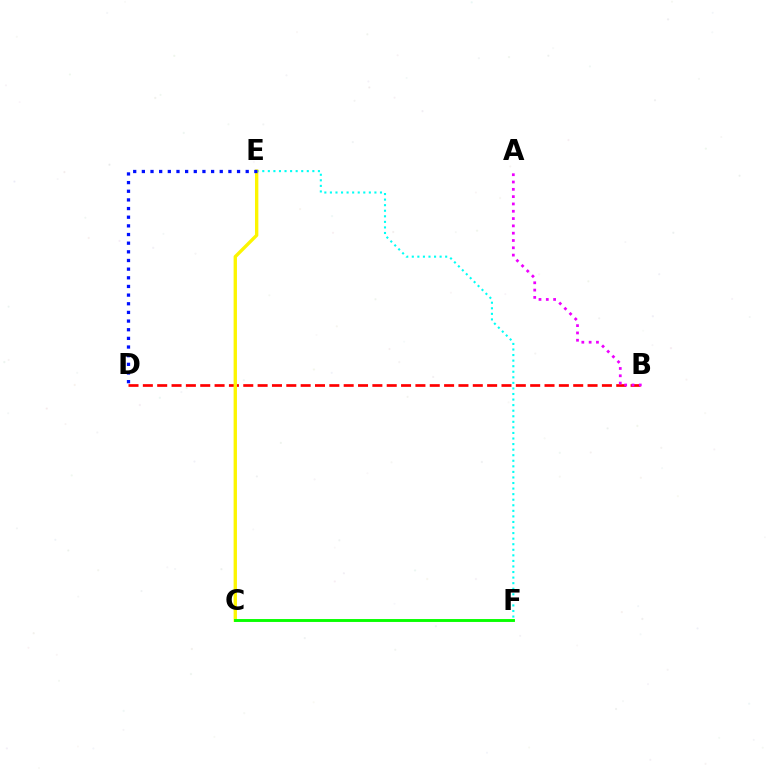{('E', 'F'): [{'color': '#00fff6', 'line_style': 'dotted', 'thickness': 1.51}], ('B', 'D'): [{'color': '#ff0000', 'line_style': 'dashed', 'thickness': 1.95}], ('A', 'B'): [{'color': '#ee00ff', 'line_style': 'dotted', 'thickness': 1.99}], ('C', 'E'): [{'color': '#fcf500', 'line_style': 'solid', 'thickness': 2.42}], ('C', 'F'): [{'color': '#08ff00', 'line_style': 'solid', 'thickness': 2.09}], ('D', 'E'): [{'color': '#0010ff', 'line_style': 'dotted', 'thickness': 2.35}]}